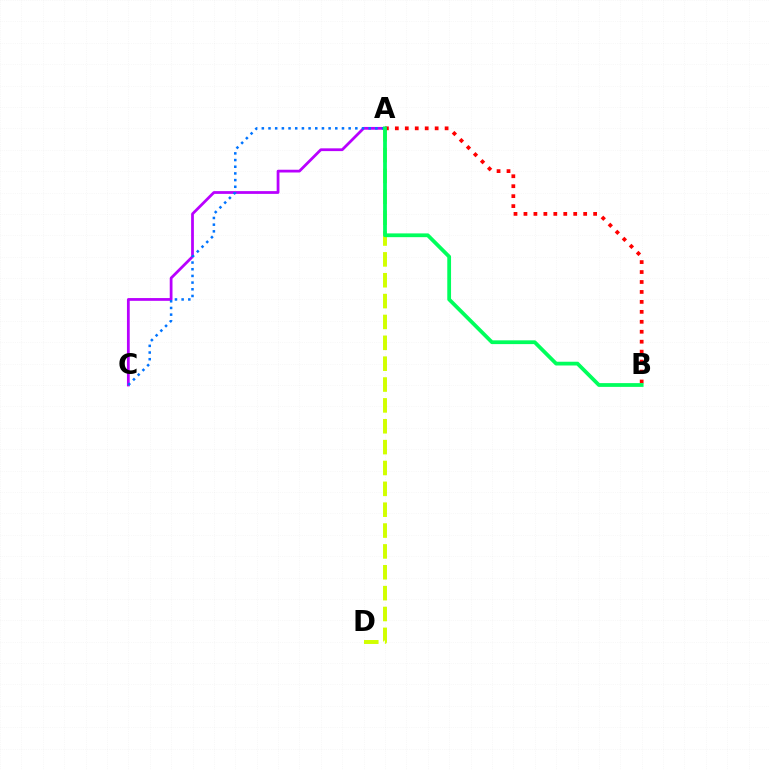{('A', 'C'): [{'color': '#b900ff', 'line_style': 'solid', 'thickness': 1.99}, {'color': '#0074ff', 'line_style': 'dotted', 'thickness': 1.81}], ('A', 'D'): [{'color': '#d1ff00', 'line_style': 'dashed', 'thickness': 2.83}], ('A', 'B'): [{'color': '#ff0000', 'line_style': 'dotted', 'thickness': 2.7}, {'color': '#00ff5c', 'line_style': 'solid', 'thickness': 2.71}]}